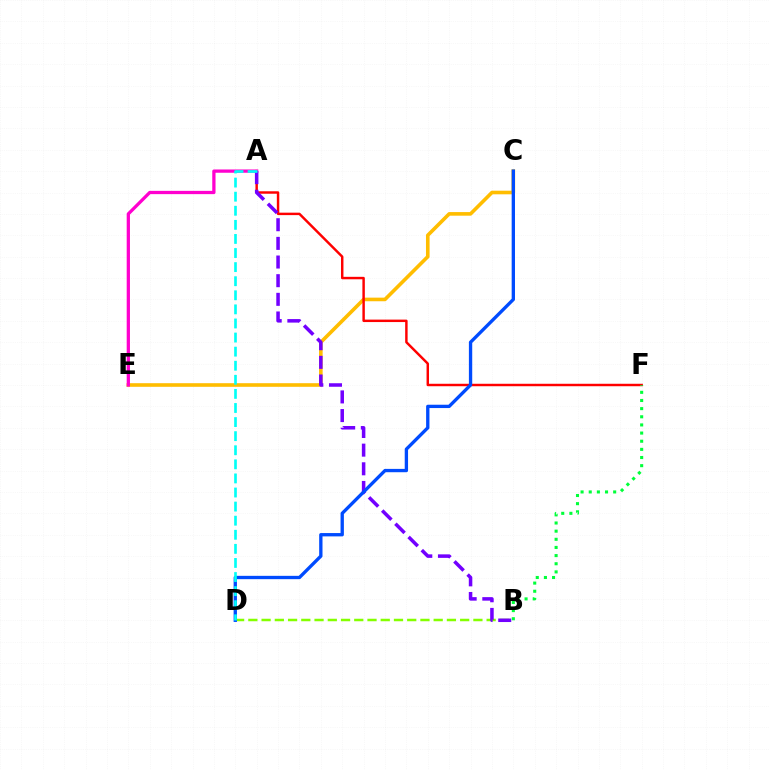{('C', 'E'): [{'color': '#ffbd00', 'line_style': 'solid', 'thickness': 2.6}], ('B', 'D'): [{'color': '#84ff00', 'line_style': 'dashed', 'thickness': 1.8}], ('A', 'F'): [{'color': '#ff0000', 'line_style': 'solid', 'thickness': 1.77}], ('B', 'F'): [{'color': '#00ff39', 'line_style': 'dotted', 'thickness': 2.21}], ('A', 'E'): [{'color': '#ff00cf', 'line_style': 'solid', 'thickness': 2.36}], ('A', 'B'): [{'color': '#7200ff', 'line_style': 'dashed', 'thickness': 2.53}], ('C', 'D'): [{'color': '#004bff', 'line_style': 'solid', 'thickness': 2.4}], ('A', 'D'): [{'color': '#00fff6', 'line_style': 'dashed', 'thickness': 1.91}]}